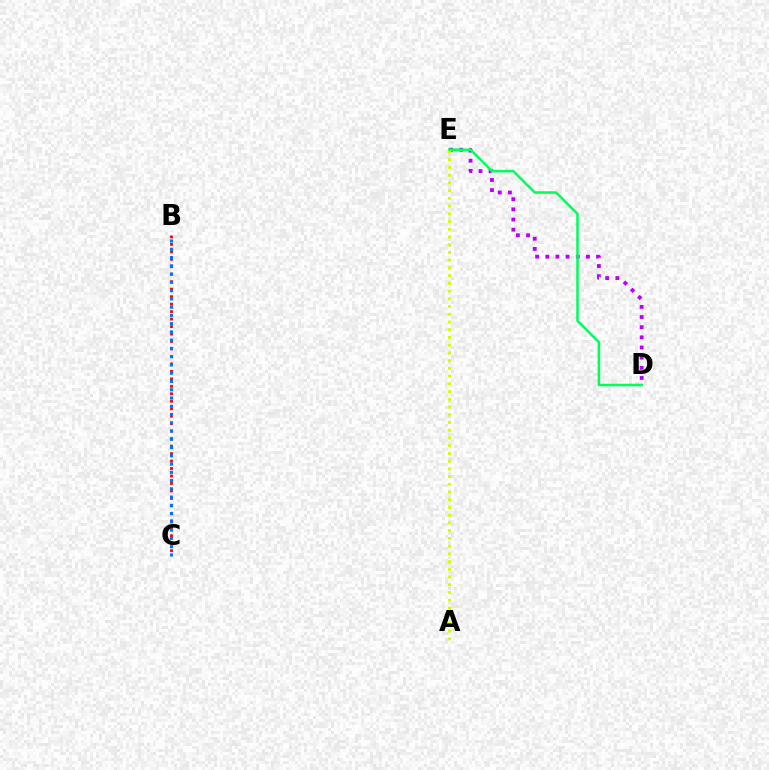{('B', 'C'): [{'color': '#ff0000', 'line_style': 'dotted', 'thickness': 2.03}, {'color': '#0074ff', 'line_style': 'dotted', 'thickness': 2.24}], ('D', 'E'): [{'color': '#b900ff', 'line_style': 'dotted', 'thickness': 2.76}, {'color': '#00ff5c', 'line_style': 'solid', 'thickness': 1.82}], ('A', 'E'): [{'color': '#d1ff00', 'line_style': 'dotted', 'thickness': 2.1}]}